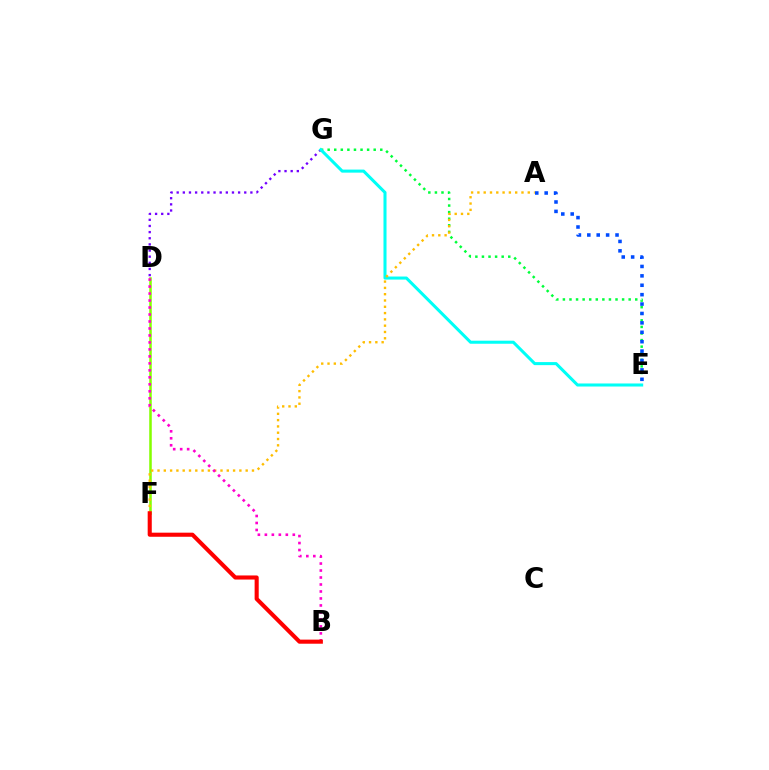{('D', 'F'): [{'color': '#84ff00', 'line_style': 'solid', 'thickness': 1.83}], ('E', 'G'): [{'color': '#00ff39', 'line_style': 'dotted', 'thickness': 1.79}, {'color': '#00fff6', 'line_style': 'solid', 'thickness': 2.2}], ('D', 'G'): [{'color': '#7200ff', 'line_style': 'dotted', 'thickness': 1.67}], ('A', 'E'): [{'color': '#004bff', 'line_style': 'dotted', 'thickness': 2.56}], ('A', 'F'): [{'color': '#ffbd00', 'line_style': 'dotted', 'thickness': 1.71}], ('B', 'D'): [{'color': '#ff00cf', 'line_style': 'dotted', 'thickness': 1.9}], ('B', 'F'): [{'color': '#ff0000', 'line_style': 'solid', 'thickness': 2.95}]}